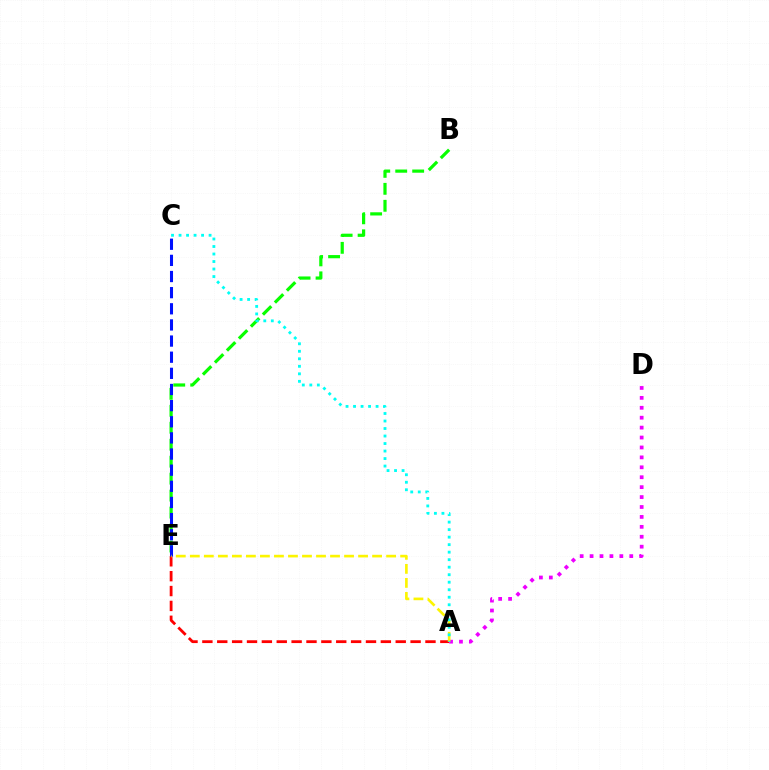{('A', 'E'): [{'color': '#ff0000', 'line_style': 'dashed', 'thickness': 2.02}, {'color': '#fcf500', 'line_style': 'dashed', 'thickness': 1.9}], ('B', 'E'): [{'color': '#08ff00', 'line_style': 'dashed', 'thickness': 2.3}], ('C', 'E'): [{'color': '#0010ff', 'line_style': 'dashed', 'thickness': 2.19}], ('A', 'D'): [{'color': '#ee00ff', 'line_style': 'dotted', 'thickness': 2.7}], ('A', 'C'): [{'color': '#00fff6', 'line_style': 'dotted', 'thickness': 2.04}]}